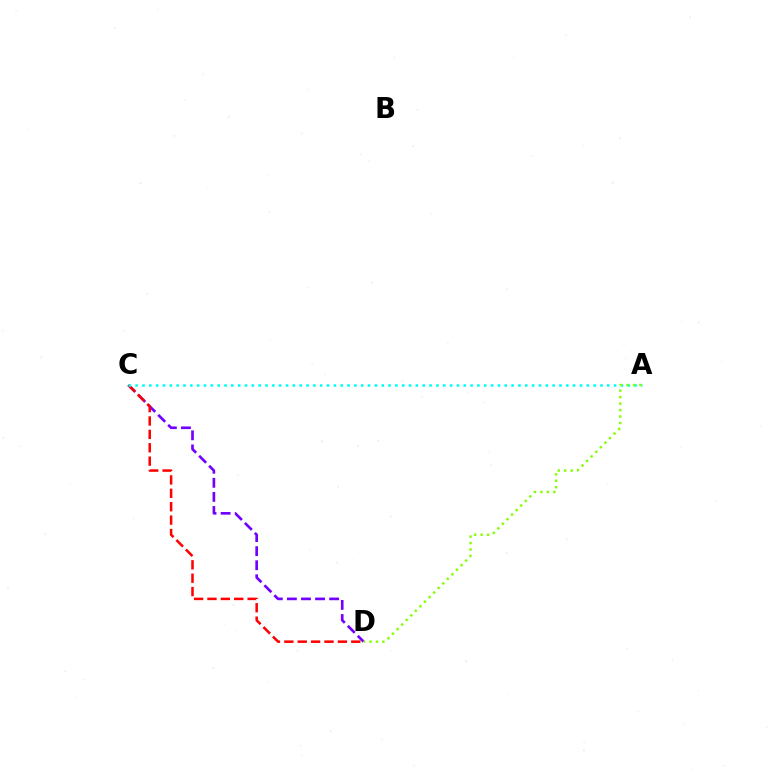{('C', 'D'): [{'color': '#7200ff', 'line_style': 'dashed', 'thickness': 1.91}, {'color': '#ff0000', 'line_style': 'dashed', 'thickness': 1.82}], ('A', 'C'): [{'color': '#00fff6', 'line_style': 'dotted', 'thickness': 1.86}], ('A', 'D'): [{'color': '#84ff00', 'line_style': 'dotted', 'thickness': 1.76}]}